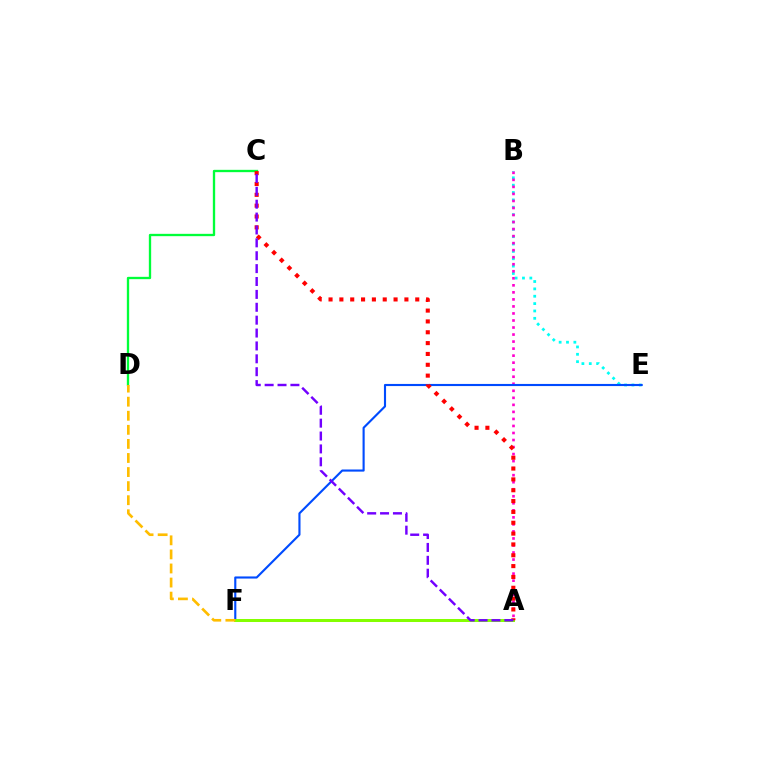{('B', 'E'): [{'color': '#00fff6', 'line_style': 'dotted', 'thickness': 2.0}], ('C', 'D'): [{'color': '#00ff39', 'line_style': 'solid', 'thickness': 1.67}], ('A', 'B'): [{'color': '#ff00cf', 'line_style': 'dotted', 'thickness': 1.91}], ('E', 'F'): [{'color': '#004bff', 'line_style': 'solid', 'thickness': 1.53}], ('A', 'F'): [{'color': '#84ff00', 'line_style': 'solid', 'thickness': 2.16}], ('D', 'F'): [{'color': '#ffbd00', 'line_style': 'dashed', 'thickness': 1.91}], ('A', 'C'): [{'color': '#ff0000', 'line_style': 'dotted', 'thickness': 2.94}, {'color': '#7200ff', 'line_style': 'dashed', 'thickness': 1.75}]}